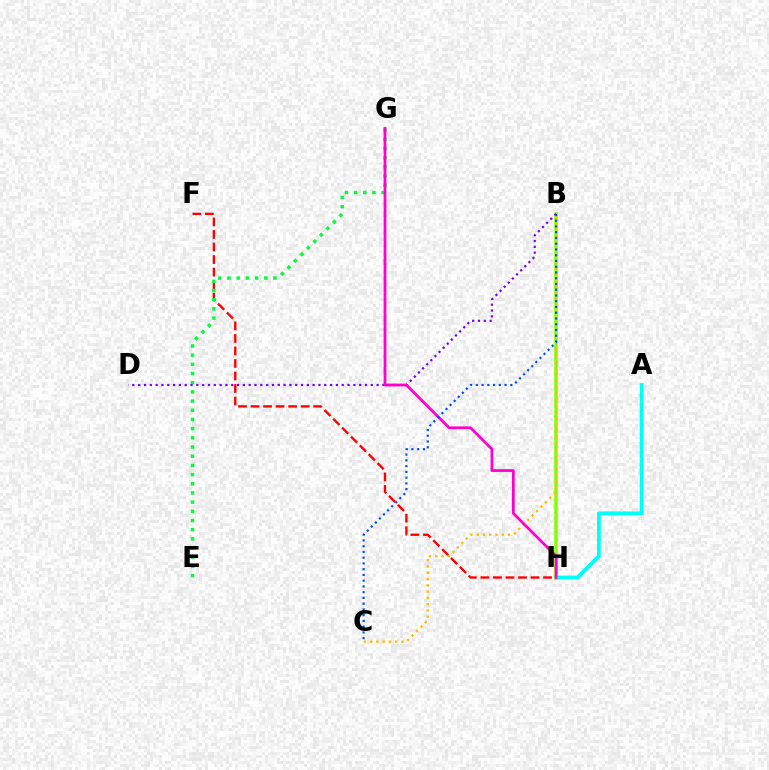{('A', 'H'): [{'color': '#00fff6', 'line_style': 'solid', 'thickness': 2.72}], ('F', 'H'): [{'color': '#ff0000', 'line_style': 'dashed', 'thickness': 1.7}], ('B', 'H'): [{'color': '#84ff00', 'line_style': 'solid', 'thickness': 2.54}], ('E', 'G'): [{'color': '#00ff39', 'line_style': 'dotted', 'thickness': 2.5}], ('B', 'D'): [{'color': '#7200ff', 'line_style': 'dotted', 'thickness': 1.58}], ('B', 'C'): [{'color': '#ffbd00', 'line_style': 'dotted', 'thickness': 1.71}, {'color': '#004bff', 'line_style': 'dotted', 'thickness': 1.56}], ('G', 'H'): [{'color': '#ff00cf', 'line_style': 'solid', 'thickness': 1.99}]}